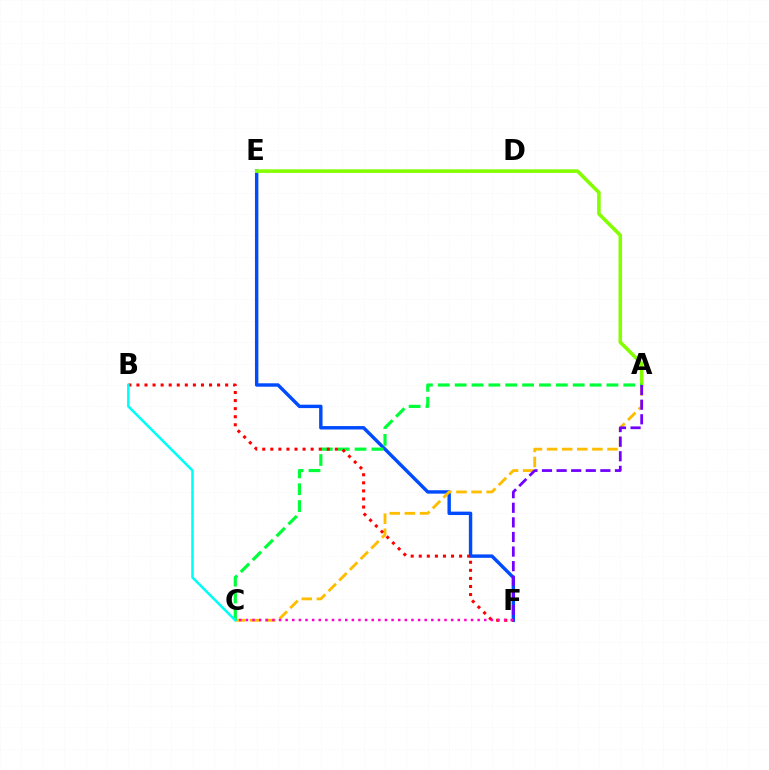{('E', 'F'): [{'color': '#004bff', 'line_style': 'solid', 'thickness': 2.46}], ('A', 'C'): [{'color': '#ffbd00', 'line_style': 'dashed', 'thickness': 2.05}, {'color': '#00ff39', 'line_style': 'dashed', 'thickness': 2.29}], ('A', 'E'): [{'color': '#84ff00', 'line_style': 'solid', 'thickness': 2.57}], ('A', 'F'): [{'color': '#7200ff', 'line_style': 'dashed', 'thickness': 1.98}], ('B', 'F'): [{'color': '#ff0000', 'line_style': 'dotted', 'thickness': 2.19}], ('C', 'F'): [{'color': '#ff00cf', 'line_style': 'dotted', 'thickness': 1.8}], ('B', 'C'): [{'color': '#00fff6', 'line_style': 'solid', 'thickness': 1.84}]}